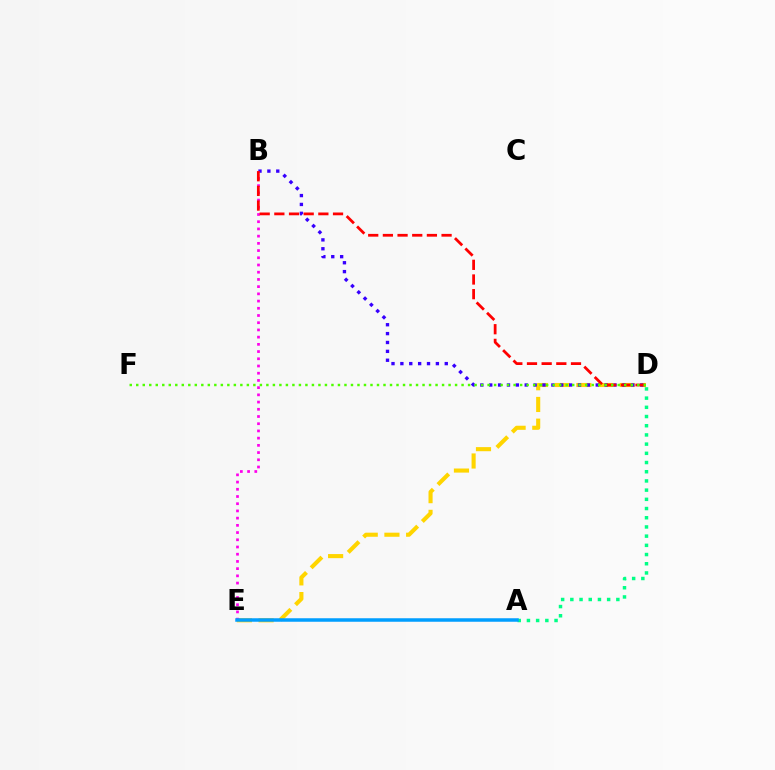{('A', 'D'): [{'color': '#00ff86', 'line_style': 'dotted', 'thickness': 2.5}], ('D', 'E'): [{'color': '#ffd500', 'line_style': 'dashed', 'thickness': 2.95}], ('B', 'D'): [{'color': '#3700ff', 'line_style': 'dotted', 'thickness': 2.41}, {'color': '#ff0000', 'line_style': 'dashed', 'thickness': 1.99}], ('B', 'E'): [{'color': '#ff00ed', 'line_style': 'dotted', 'thickness': 1.96}], ('A', 'E'): [{'color': '#009eff', 'line_style': 'solid', 'thickness': 2.52}], ('D', 'F'): [{'color': '#4fff00', 'line_style': 'dotted', 'thickness': 1.77}]}